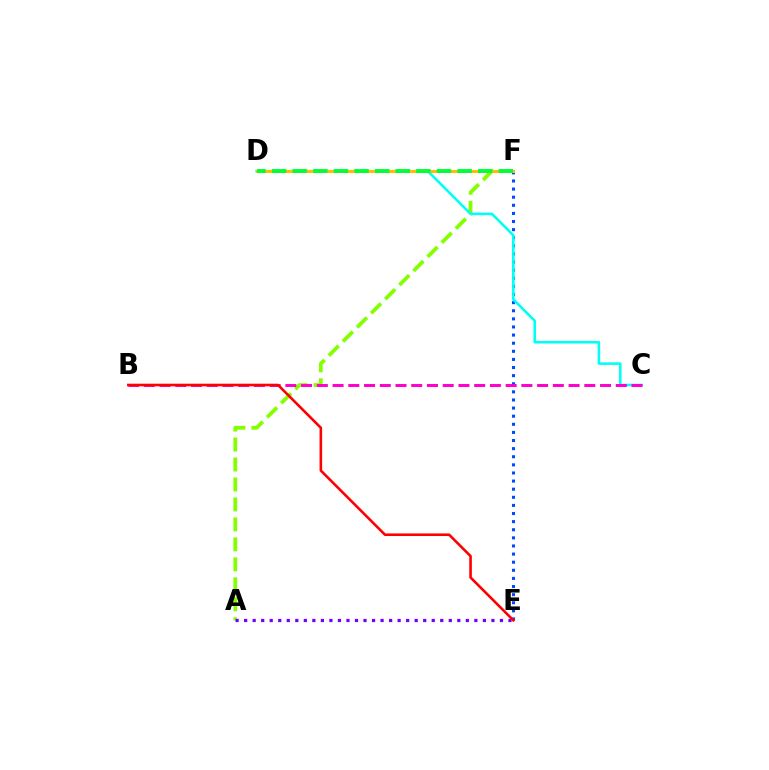{('E', 'F'): [{'color': '#004bff', 'line_style': 'dotted', 'thickness': 2.2}], ('A', 'F'): [{'color': '#84ff00', 'line_style': 'dashed', 'thickness': 2.71}], ('A', 'E'): [{'color': '#7200ff', 'line_style': 'dotted', 'thickness': 2.32}], ('C', 'D'): [{'color': '#00fff6', 'line_style': 'solid', 'thickness': 1.86}], ('D', 'F'): [{'color': '#ffbd00', 'line_style': 'solid', 'thickness': 2.16}, {'color': '#00ff39', 'line_style': 'dashed', 'thickness': 2.8}], ('B', 'C'): [{'color': '#ff00cf', 'line_style': 'dashed', 'thickness': 2.14}], ('B', 'E'): [{'color': '#ff0000', 'line_style': 'solid', 'thickness': 1.87}]}